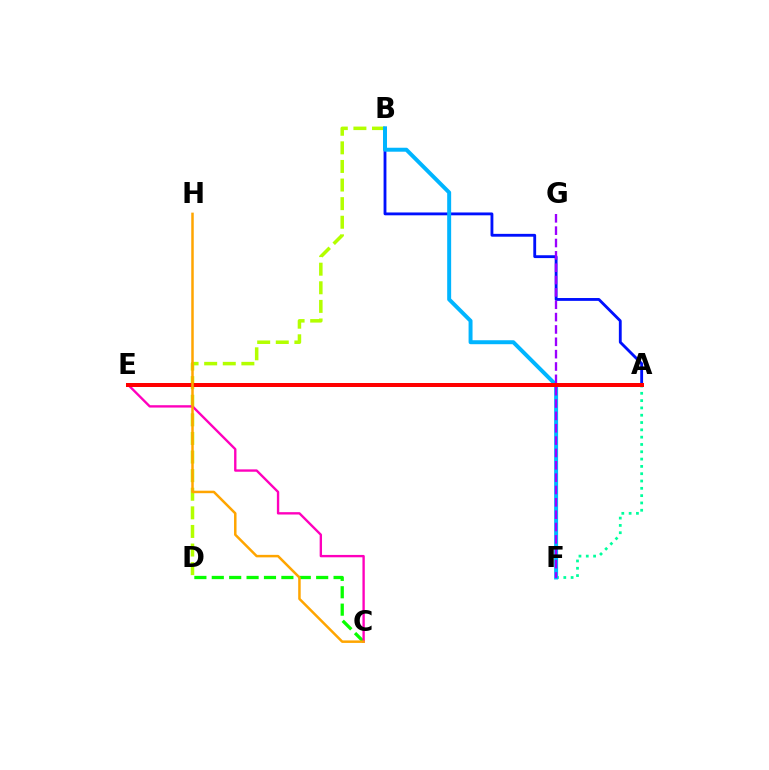{('A', 'F'): [{'color': '#00ff9d', 'line_style': 'dotted', 'thickness': 1.99}], ('C', 'D'): [{'color': '#08ff00', 'line_style': 'dashed', 'thickness': 2.36}], ('A', 'B'): [{'color': '#0010ff', 'line_style': 'solid', 'thickness': 2.04}], ('B', 'D'): [{'color': '#b3ff00', 'line_style': 'dashed', 'thickness': 2.53}], ('B', 'F'): [{'color': '#00b5ff', 'line_style': 'solid', 'thickness': 2.85}], ('F', 'G'): [{'color': '#9b00ff', 'line_style': 'dashed', 'thickness': 1.68}], ('C', 'E'): [{'color': '#ff00bd', 'line_style': 'solid', 'thickness': 1.7}], ('A', 'E'): [{'color': '#ff0000', 'line_style': 'solid', 'thickness': 2.88}], ('C', 'H'): [{'color': '#ffa500', 'line_style': 'solid', 'thickness': 1.8}]}